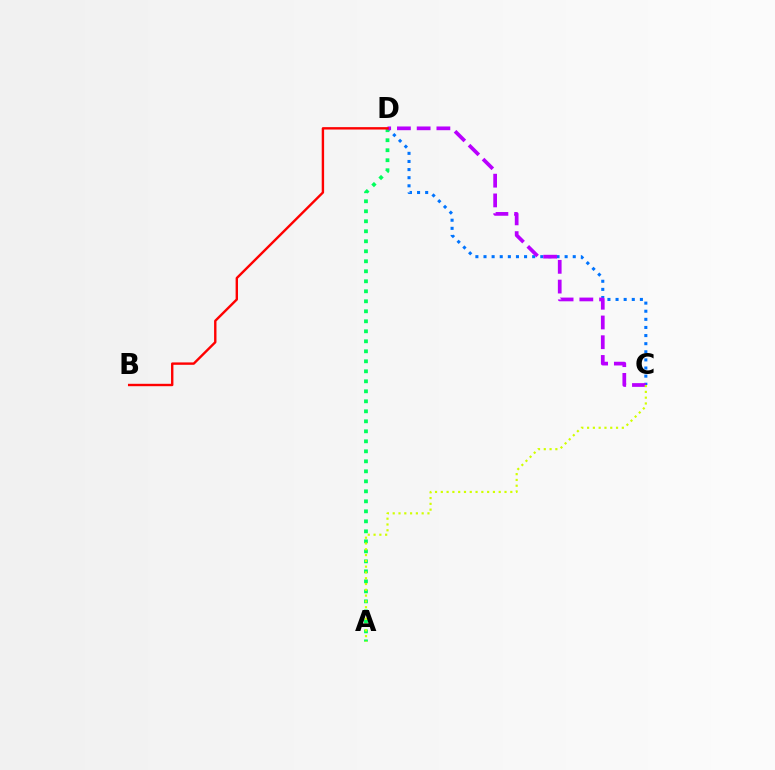{('C', 'D'): [{'color': '#0074ff', 'line_style': 'dotted', 'thickness': 2.2}, {'color': '#b900ff', 'line_style': 'dashed', 'thickness': 2.68}], ('A', 'D'): [{'color': '#00ff5c', 'line_style': 'dotted', 'thickness': 2.72}], ('A', 'C'): [{'color': '#d1ff00', 'line_style': 'dotted', 'thickness': 1.57}], ('B', 'D'): [{'color': '#ff0000', 'line_style': 'solid', 'thickness': 1.72}]}